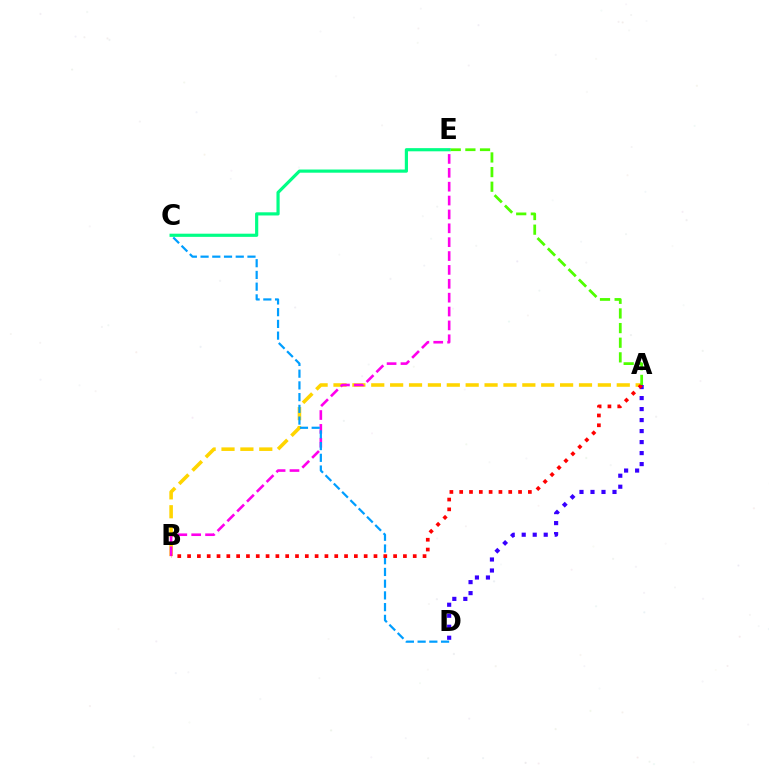{('C', 'E'): [{'color': '#00ff86', 'line_style': 'solid', 'thickness': 2.29}], ('A', 'B'): [{'color': '#ffd500', 'line_style': 'dashed', 'thickness': 2.57}, {'color': '#ff0000', 'line_style': 'dotted', 'thickness': 2.67}], ('A', 'D'): [{'color': '#3700ff', 'line_style': 'dotted', 'thickness': 2.99}], ('B', 'E'): [{'color': '#ff00ed', 'line_style': 'dashed', 'thickness': 1.88}], ('C', 'D'): [{'color': '#009eff', 'line_style': 'dashed', 'thickness': 1.59}], ('A', 'E'): [{'color': '#4fff00', 'line_style': 'dashed', 'thickness': 1.99}]}